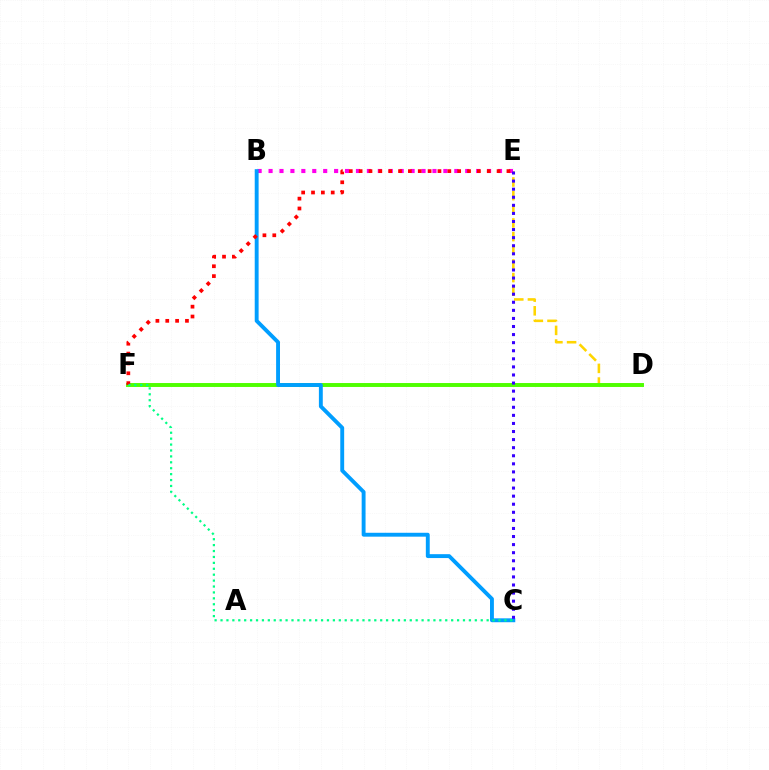{('D', 'E'): [{'color': '#ffd500', 'line_style': 'dashed', 'thickness': 1.85}], ('D', 'F'): [{'color': '#4fff00', 'line_style': 'solid', 'thickness': 2.83}], ('B', 'E'): [{'color': '#ff00ed', 'line_style': 'dotted', 'thickness': 2.97}], ('B', 'C'): [{'color': '#009eff', 'line_style': 'solid', 'thickness': 2.8}], ('C', 'E'): [{'color': '#3700ff', 'line_style': 'dotted', 'thickness': 2.19}], ('E', 'F'): [{'color': '#ff0000', 'line_style': 'dotted', 'thickness': 2.68}], ('C', 'F'): [{'color': '#00ff86', 'line_style': 'dotted', 'thickness': 1.61}]}